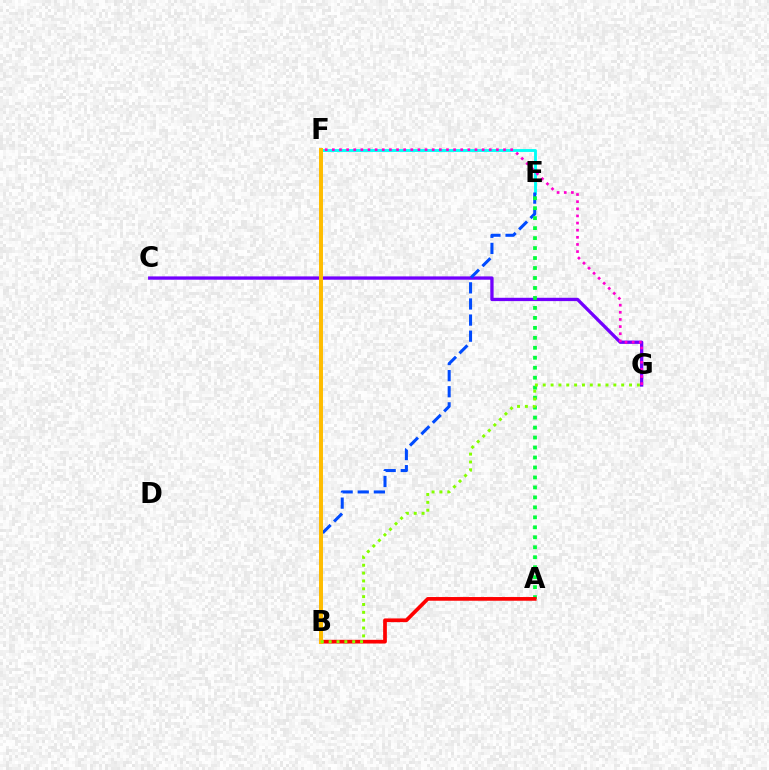{('E', 'F'): [{'color': '#00fff6', 'line_style': 'solid', 'thickness': 2.07}], ('C', 'G'): [{'color': '#7200ff', 'line_style': 'solid', 'thickness': 2.38}], ('F', 'G'): [{'color': '#ff00cf', 'line_style': 'dotted', 'thickness': 1.94}], ('B', 'E'): [{'color': '#004bff', 'line_style': 'dashed', 'thickness': 2.19}], ('A', 'E'): [{'color': '#00ff39', 'line_style': 'dotted', 'thickness': 2.71}], ('A', 'B'): [{'color': '#ff0000', 'line_style': 'solid', 'thickness': 2.67}], ('B', 'F'): [{'color': '#ffbd00', 'line_style': 'solid', 'thickness': 2.85}], ('B', 'G'): [{'color': '#84ff00', 'line_style': 'dotted', 'thickness': 2.13}]}